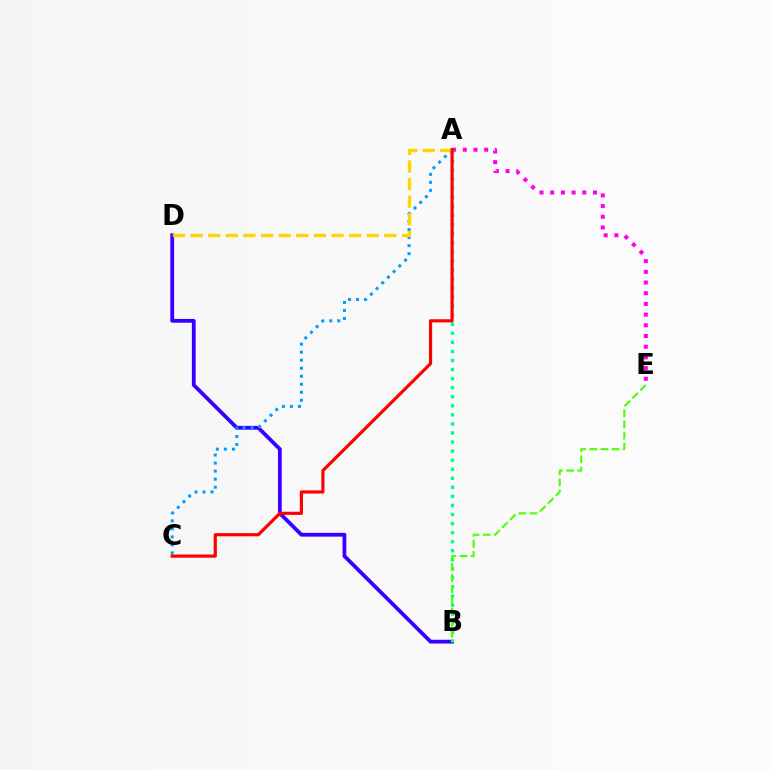{('A', 'E'): [{'color': '#ff00ed', 'line_style': 'dotted', 'thickness': 2.91}], ('B', 'D'): [{'color': '#3700ff', 'line_style': 'solid', 'thickness': 2.73}], ('A', 'B'): [{'color': '#00ff86', 'line_style': 'dotted', 'thickness': 2.46}], ('A', 'C'): [{'color': '#009eff', 'line_style': 'dotted', 'thickness': 2.18}, {'color': '#ff0000', 'line_style': 'solid', 'thickness': 2.28}], ('A', 'D'): [{'color': '#ffd500', 'line_style': 'dashed', 'thickness': 2.39}], ('B', 'E'): [{'color': '#4fff00', 'line_style': 'dashed', 'thickness': 1.51}]}